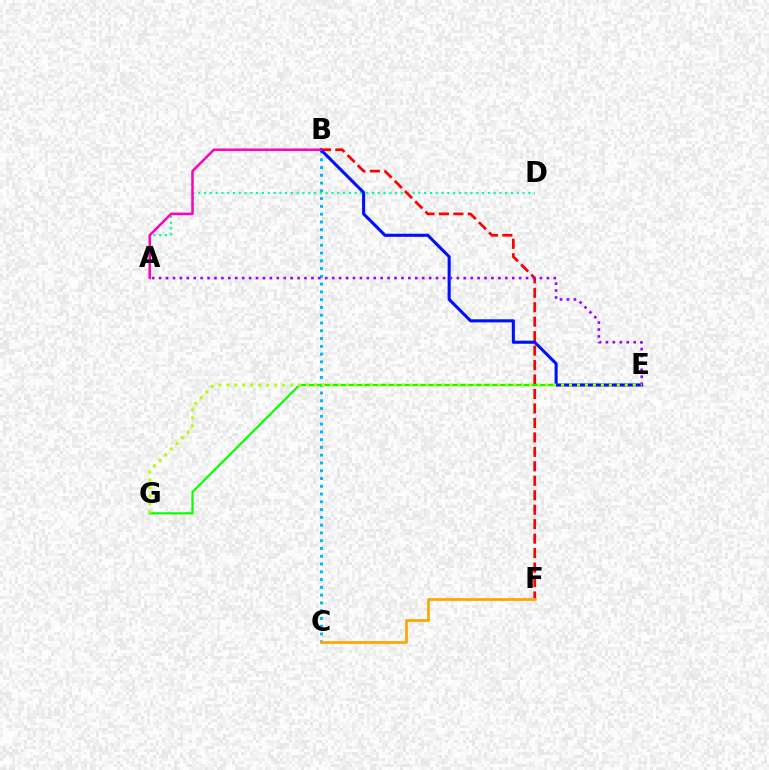{('B', 'C'): [{'color': '#00b5ff', 'line_style': 'dotted', 'thickness': 2.11}], ('A', 'D'): [{'color': '#00ff9d', 'line_style': 'dotted', 'thickness': 1.57}], ('B', 'F'): [{'color': '#ff0000', 'line_style': 'dashed', 'thickness': 1.96}], ('E', 'G'): [{'color': '#08ff00', 'line_style': 'solid', 'thickness': 1.58}, {'color': '#b3ff00', 'line_style': 'dotted', 'thickness': 2.17}], ('B', 'E'): [{'color': '#0010ff', 'line_style': 'solid', 'thickness': 2.22}], ('A', 'E'): [{'color': '#9b00ff', 'line_style': 'dotted', 'thickness': 1.88}], ('A', 'B'): [{'color': '#ff00bd', 'line_style': 'solid', 'thickness': 1.78}], ('C', 'F'): [{'color': '#ffa500', 'line_style': 'solid', 'thickness': 1.96}]}